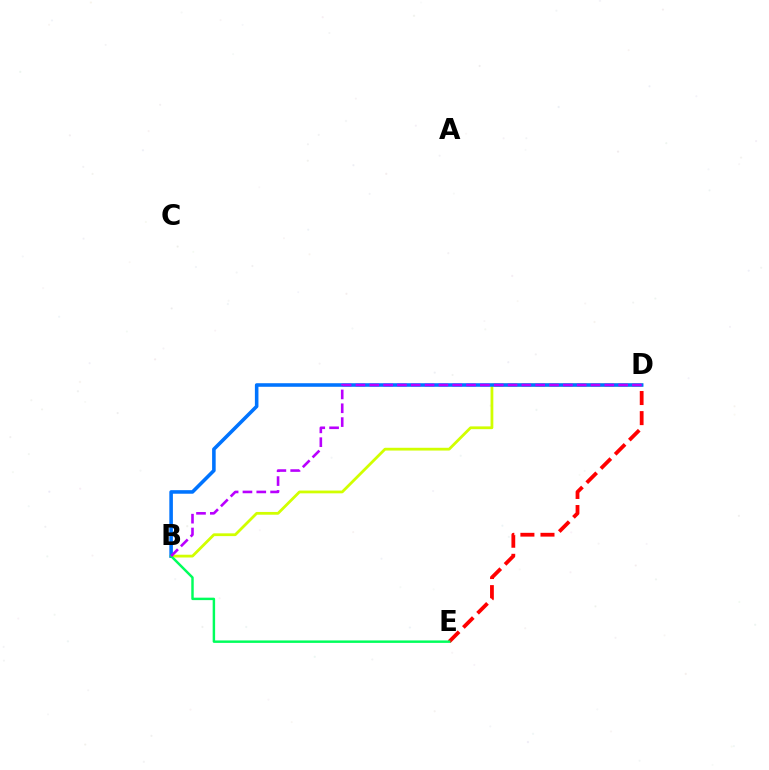{('D', 'E'): [{'color': '#ff0000', 'line_style': 'dashed', 'thickness': 2.73}], ('B', 'D'): [{'color': '#d1ff00', 'line_style': 'solid', 'thickness': 2.0}, {'color': '#0074ff', 'line_style': 'solid', 'thickness': 2.57}, {'color': '#b900ff', 'line_style': 'dashed', 'thickness': 1.88}], ('B', 'E'): [{'color': '#00ff5c', 'line_style': 'solid', 'thickness': 1.77}]}